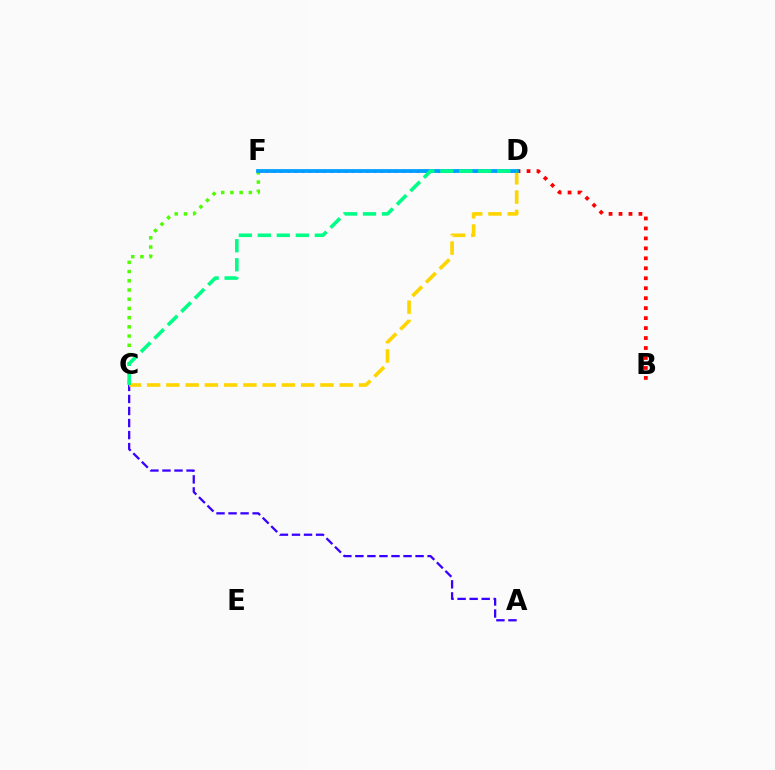{('A', 'C'): [{'color': '#3700ff', 'line_style': 'dashed', 'thickness': 1.64}], ('D', 'F'): [{'color': '#ff00ed', 'line_style': 'dotted', 'thickness': 1.95}, {'color': '#009eff', 'line_style': 'solid', 'thickness': 2.72}], ('C', 'F'): [{'color': '#4fff00', 'line_style': 'dotted', 'thickness': 2.5}], ('B', 'D'): [{'color': '#ff0000', 'line_style': 'dotted', 'thickness': 2.71}], ('C', 'D'): [{'color': '#ffd500', 'line_style': 'dashed', 'thickness': 2.62}, {'color': '#00ff86', 'line_style': 'dashed', 'thickness': 2.58}]}